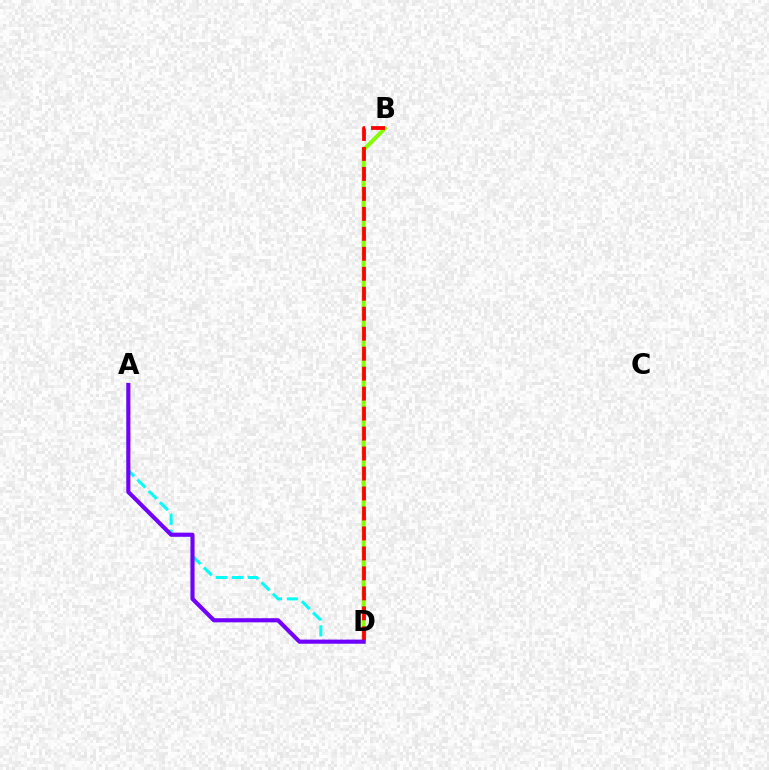{('A', 'D'): [{'color': '#00fff6', 'line_style': 'dashed', 'thickness': 2.17}, {'color': '#7200ff', 'line_style': 'solid', 'thickness': 2.97}], ('B', 'D'): [{'color': '#84ff00', 'line_style': 'solid', 'thickness': 2.86}, {'color': '#ff0000', 'line_style': 'dashed', 'thickness': 2.71}]}